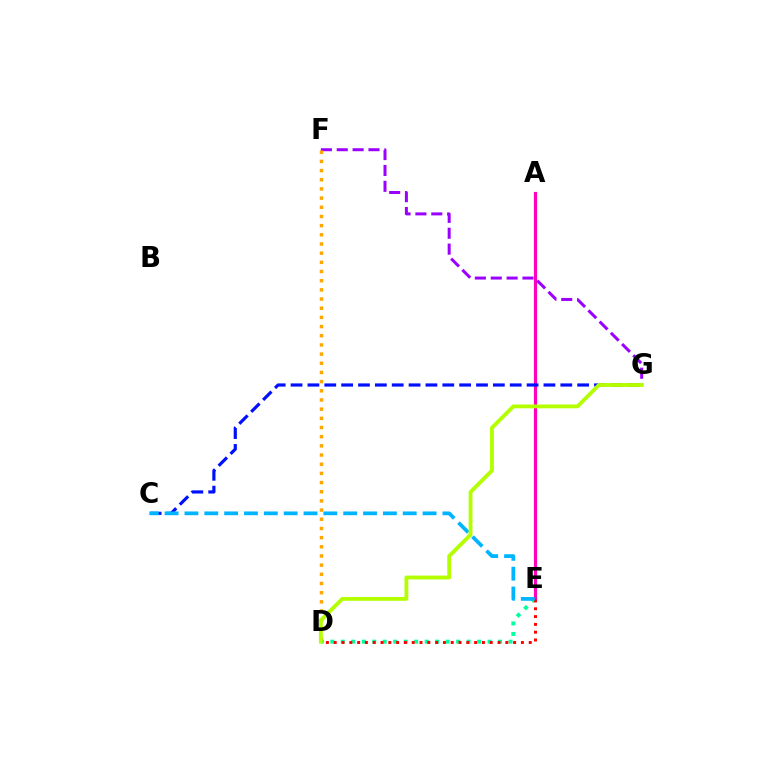{('D', 'E'): [{'color': '#00ff9d', 'line_style': 'dotted', 'thickness': 2.85}, {'color': '#ff0000', 'line_style': 'dotted', 'thickness': 2.12}], ('A', 'E'): [{'color': '#08ff00', 'line_style': 'dashed', 'thickness': 1.94}, {'color': '#ff00bd', 'line_style': 'solid', 'thickness': 2.29}], ('C', 'G'): [{'color': '#0010ff', 'line_style': 'dashed', 'thickness': 2.29}], ('F', 'G'): [{'color': '#9b00ff', 'line_style': 'dashed', 'thickness': 2.16}], ('D', 'F'): [{'color': '#ffa500', 'line_style': 'dotted', 'thickness': 2.49}], ('C', 'E'): [{'color': '#00b5ff', 'line_style': 'dashed', 'thickness': 2.7}], ('D', 'G'): [{'color': '#b3ff00', 'line_style': 'solid', 'thickness': 2.76}]}